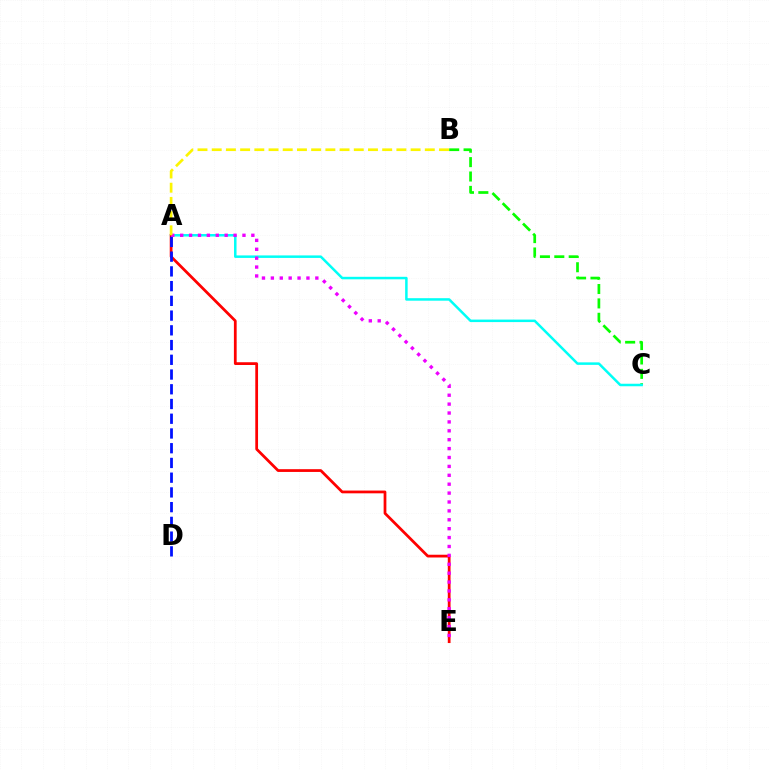{('B', 'C'): [{'color': '#08ff00', 'line_style': 'dashed', 'thickness': 1.95}], ('A', 'C'): [{'color': '#00fff6', 'line_style': 'solid', 'thickness': 1.8}], ('A', 'E'): [{'color': '#ff0000', 'line_style': 'solid', 'thickness': 1.98}, {'color': '#ee00ff', 'line_style': 'dotted', 'thickness': 2.42}], ('A', 'D'): [{'color': '#0010ff', 'line_style': 'dashed', 'thickness': 2.0}], ('A', 'B'): [{'color': '#fcf500', 'line_style': 'dashed', 'thickness': 1.93}]}